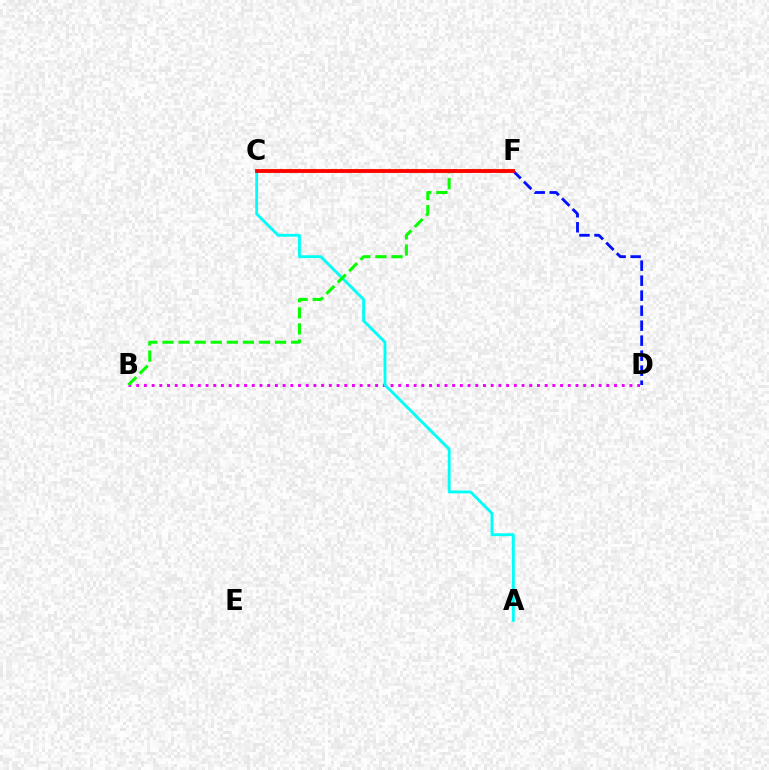{('B', 'D'): [{'color': '#ee00ff', 'line_style': 'dotted', 'thickness': 2.09}], ('D', 'F'): [{'color': '#0010ff', 'line_style': 'dashed', 'thickness': 2.04}], ('C', 'F'): [{'color': '#fcf500', 'line_style': 'dashed', 'thickness': 2.92}, {'color': '#ff0000', 'line_style': 'solid', 'thickness': 2.75}], ('A', 'C'): [{'color': '#00fff6', 'line_style': 'solid', 'thickness': 2.05}], ('B', 'F'): [{'color': '#08ff00', 'line_style': 'dashed', 'thickness': 2.18}]}